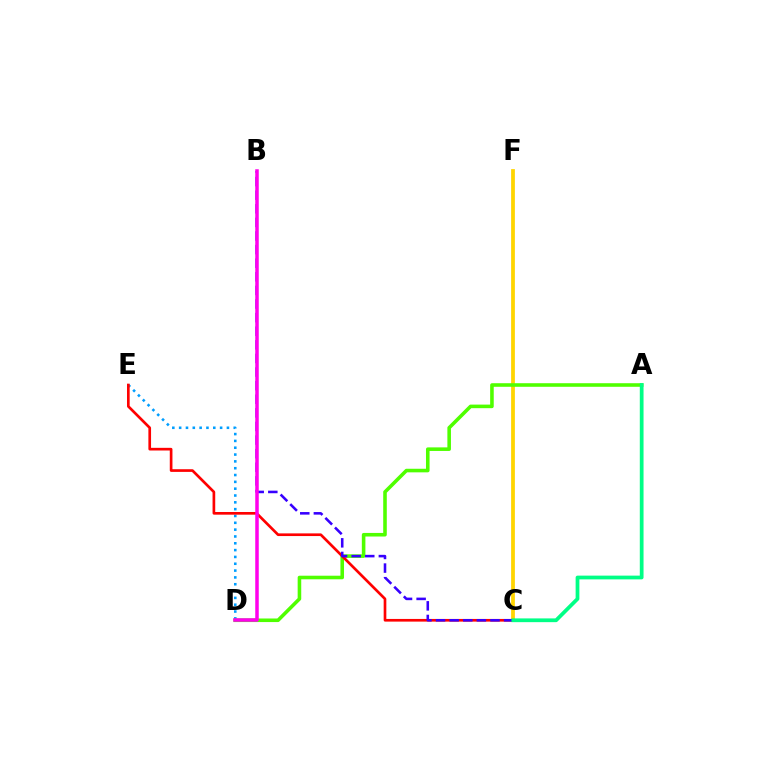{('D', 'E'): [{'color': '#009eff', 'line_style': 'dotted', 'thickness': 1.85}], ('C', 'F'): [{'color': '#ffd500', 'line_style': 'solid', 'thickness': 2.71}], ('A', 'D'): [{'color': '#4fff00', 'line_style': 'solid', 'thickness': 2.57}], ('C', 'E'): [{'color': '#ff0000', 'line_style': 'solid', 'thickness': 1.92}], ('B', 'C'): [{'color': '#3700ff', 'line_style': 'dashed', 'thickness': 1.85}], ('B', 'D'): [{'color': '#ff00ed', 'line_style': 'solid', 'thickness': 2.53}], ('A', 'C'): [{'color': '#00ff86', 'line_style': 'solid', 'thickness': 2.7}]}